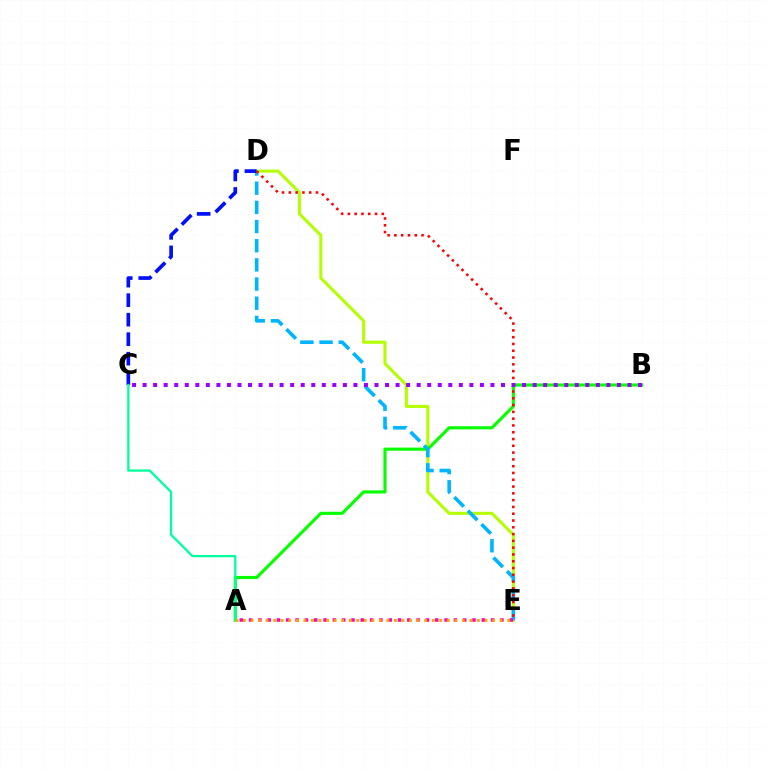{('D', 'E'): [{'color': '#b3ff00', 'line_style': 'solid', 'thickness': 2.19}, {'color': '#00b5ff', 'line_style': 'dashed', 'thickness': 2.6}, {'color': '#ff0000', 'line_style': 'dotted', 'thickness': 1.84}], ('A', 'B'): [{'color': '#08ff00', 'line_style': 'solid', 'thickness': 2.26}], ('C', 'D'): [{'color': '#0010ff', 'line_style': 'dashed', 'thickness': 2.65}], ('B', 'C'): [{'color': '#9b00ff', 'line_style': 'dotted', 'thickness': 2.86}], ('A', 'C'): [{'color': '#00ff9d', 'line_style': 'solid', 'thickness': 1.63}], ('A', 'E'): [{'color': '#ff00bd', 'line_style': 'dotted', 'thickness': 2.53}, {'color': '#ffa500', 'line_style': 'dotted', 'thickness': 2.05}]}